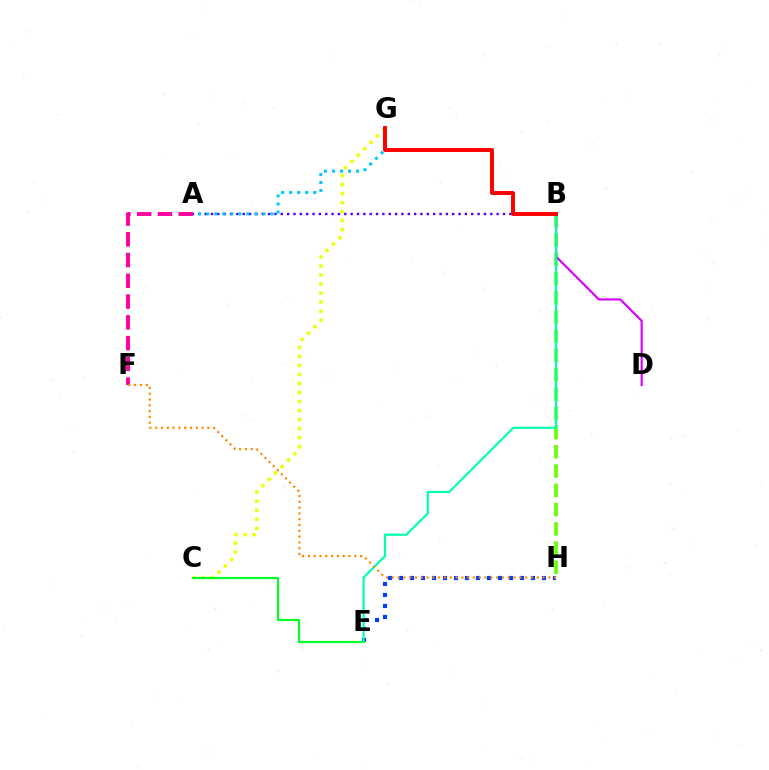{('A', 'B'): [{'color': '#4f00ff', 'line_style': 'dotted', 'thickness': 1.72}], ('C', 'G'): [{'color': '#eeff00', 'line_style': 'dotted', 'thickness': 2.45}], ('B', 'H'): [{'color': '#66ff00', 'line_style': 'dashed', 'thickness': 2.62}], ('E', 'H'): [{'color': '#003fff', 'line_style': 'dotted', 'thickness': 2.99}], ('B', 'D'): [{'color': '#d600ff', 'line_style': 'solid', 'thickness': 1.55}], ('C', 'E'): [{'color': '#00ff27', 'line_style': 'solid', 'thickness': 1.54}], ('A', 'G'): [{'color': '#00c7ff', 'line_style': 'dotted', 'thickness': 2.18}], ('B', 'E'): [{'color': '#00ffaf', 'line_style': 'solid', 'thickness': 1.56}], ('A', 'F'): [{'color': '#ff00a0', 'line_style': 'dashed', 'thickness': 2.82}], ('B', 'G'): [{'color': '#ff0000', 'line_style': 'solid', 'thickness': 2.84}], ('F', 'H'): [{'color': '#ff8800', 'line_style': 'dotted', 'thickness': 1.57}]}